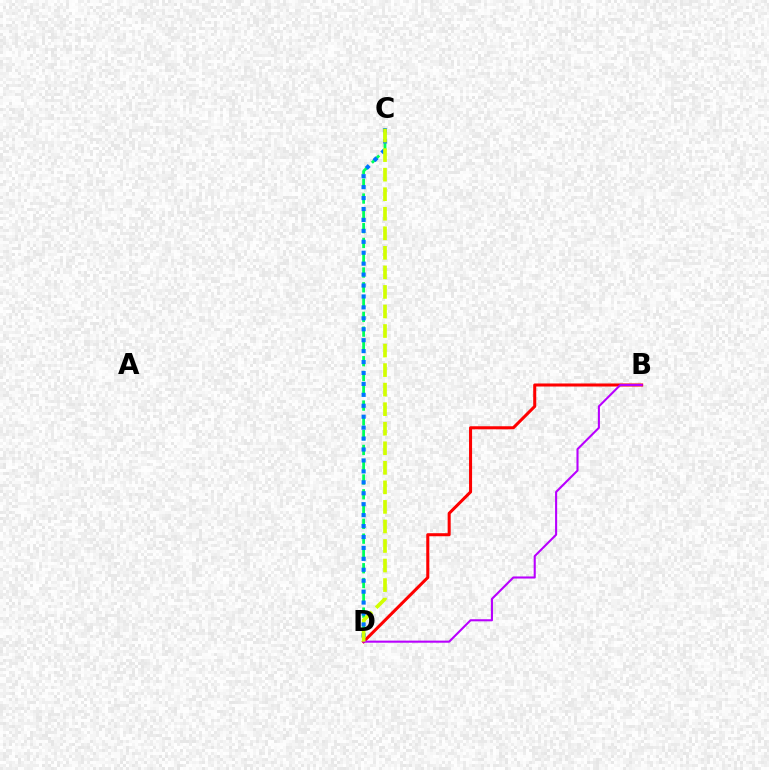{('C', 'D'): [{'color': '#00ff5c', 'line_style': 'dashed', 'thickness': 2.01}, {'color': '#0074ff', 'line_style': 'dotted', 'thickness': 2.97}, {'color': '#d1ff00', 'line_style': 'dashed', 'thickness': 2.65}], ('B', 'D'): [{'color': '#ff0000', 'line_style': 'solid', 'thickness': 2.19}, {'color': '#b900ff', 'line_style': 'solid', 'thickness': 1.51}]}